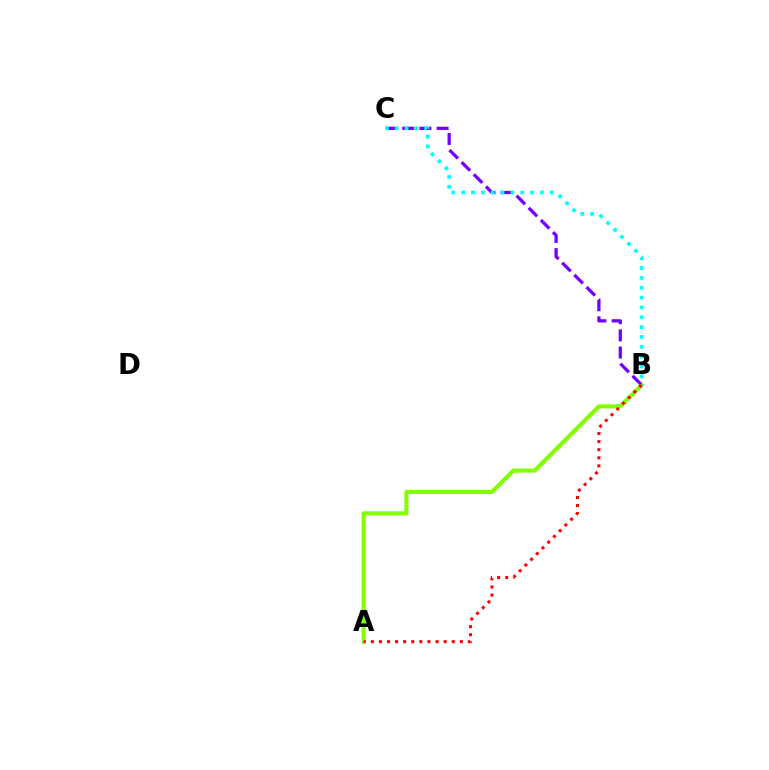{('A', 'B'): [{'color': '#84ff00', 'line_style': 'solid', 'thickness': 2.98}, {'color': '#ff0000', 'line_style': 'dotted', 'thickness': 2.2}], ('B', 'C'): [{'color': '#7200ff', 'line_style': 'dashed', 'thickness': 2.34}, {'color': '#00fff6', 'line_style': 'dotted', 'thickness': 2.67}]}